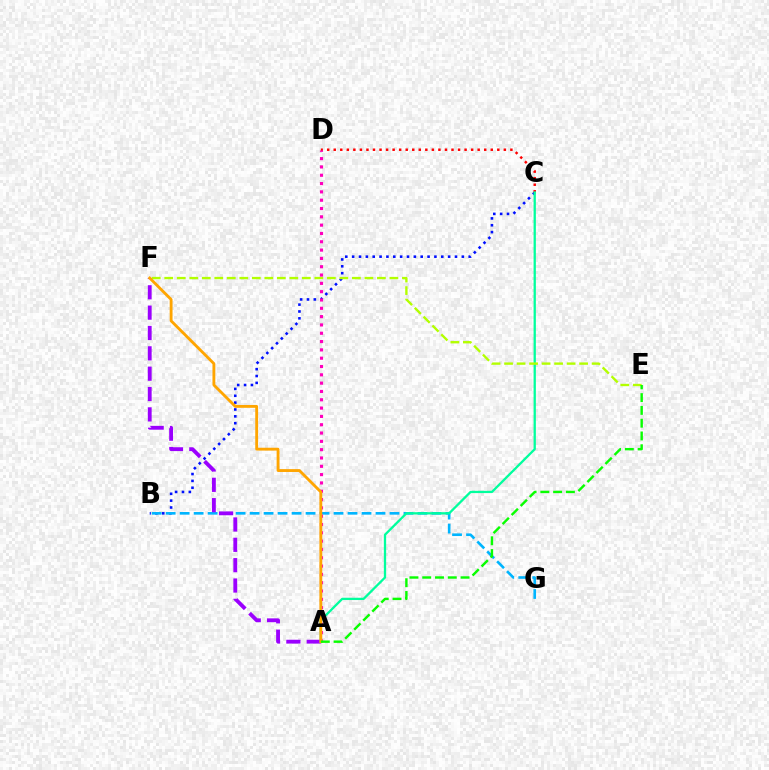{('B', 'C'): [{'color': '#0010ff', 'line_style': 'dotted', 'thickness': 1.86}], ('B', 'G'): [{'color': '#00b5ff', 'line_style': 'dashed', 'thickness': 1.9}], ('C', 'D'): [{'color': '#ff0000', 'line_style': 'dotted', 'thickness': 1.78}], ('A', 'F'): [{'color': '#9b00ff', 'line_style': 'dashed', 'thickness': 2.76}, {'color': '#ffa500', 'line_style': 'solid', 'thickness': 2.05}], ('A', 'C'): [{'color': '#00ff9d', 'line_style': 'solid', 'thickness': 1.65}], ('E', 'F'): [{'color': '#b3ff00', 'line_style': 'dashed', 'thickness': 1.7}], ('A', 'D'): [{'color': '#ff00bd', 'line_style': 'dotted', 'thickness': 2.26}], ('A', 'E'): [{'color': '#08ff00', 'line_style': 'dashed', 'thickness': 1.74}]}